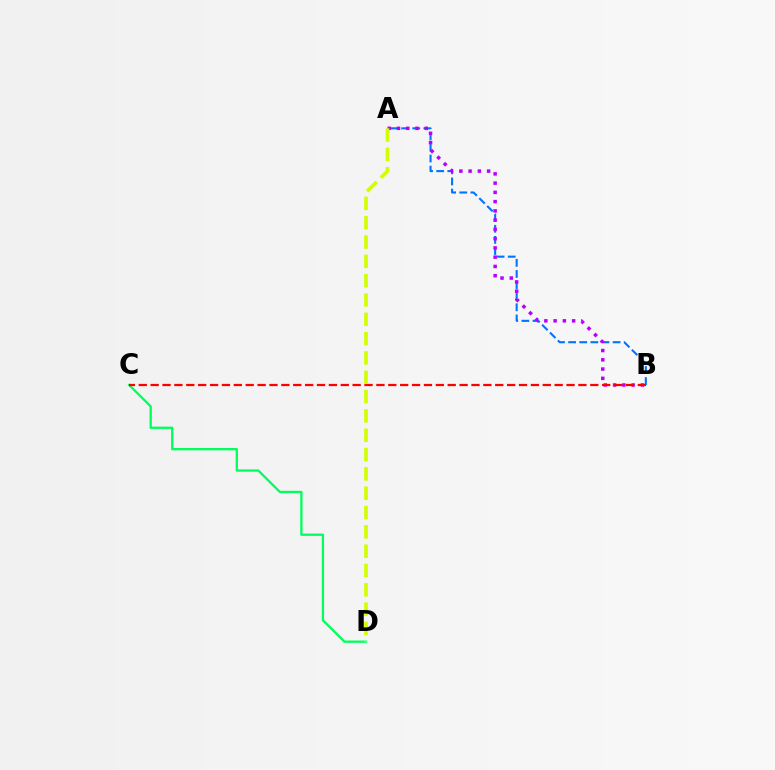{('C', 'D'): [{'color': '#00ff5c', 'line_style': 'solid', 'thickness': 1.66}], ('A', 'B'): [{'color': '#0074ff', 'line_style': 'dashed', 'thickness': 1.51}, {'color': '#b900ff', 'line_style': 'dotted', 'thickness': 2.51}], ('B', 'C'): [{'color': '#ff0000', 'line_style': 'dashed', 'thickness': 1.61}], ('A', 'D'): [{'color': '#d1ff00', 'line_style': 'dashed', 'thickness': 2.62}]}